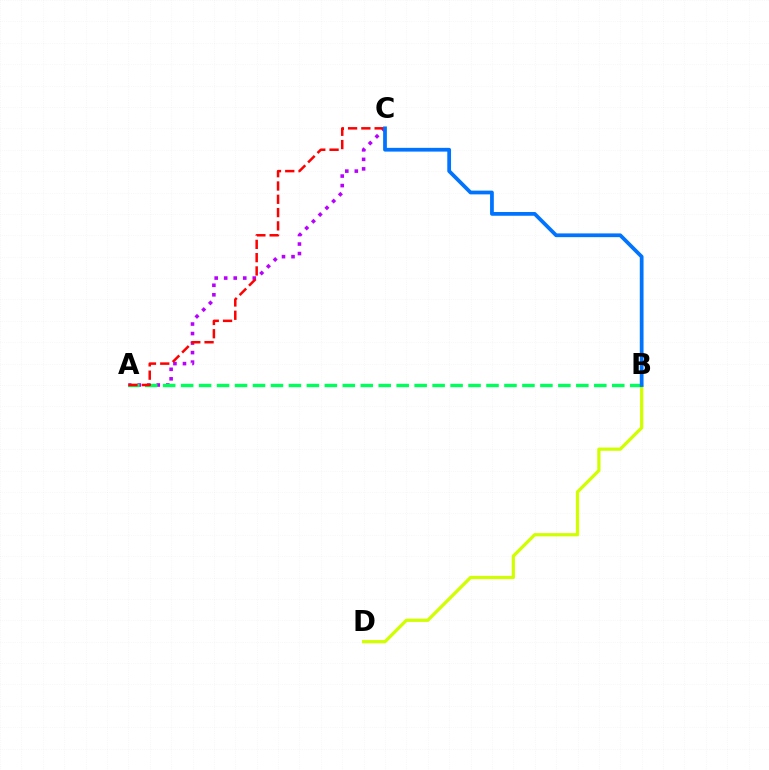{('A', 'C'): [{'color': '#b900ff', 'line_style': 'dotted', 'thickness': 2.59}, {'color': '#ff0000', 'line_style': 'dashed', 'thickness': 1.81}], ('B', 'D'): [{'color': '#d1ff00', 'line_style': 'solid', 'thickness': 2.34}], ('A', 'B'): [{'color': '#00ff5c', 'line_style': 'dashed', 'thickness': 2.44}], ('B', 'C'): [{'color': '#0074ff', 'line_style': 'solid', 'thickness': 2.7}]}